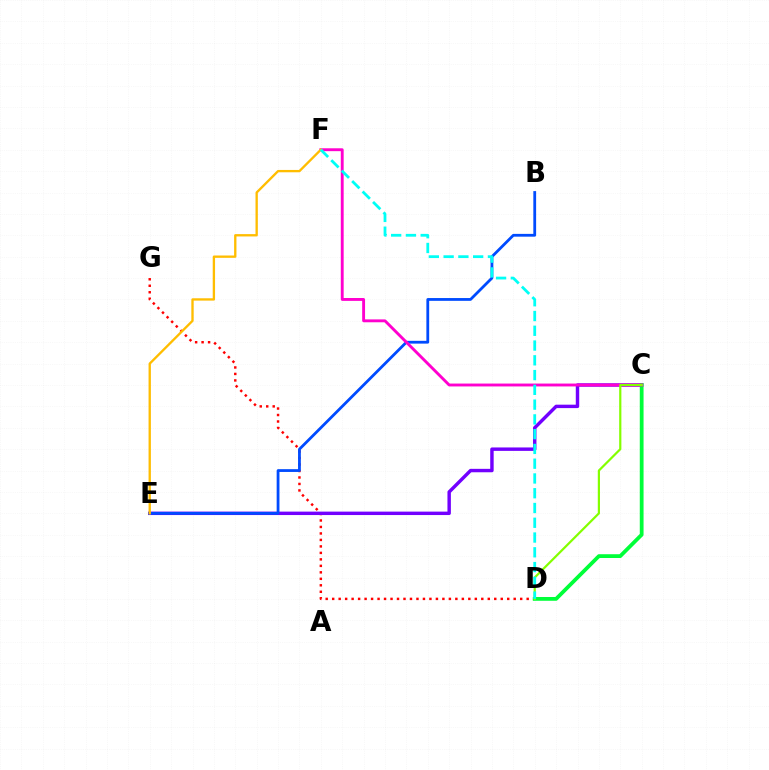{('D', 'G'): [{'color': '#ff0000', 'line_style': 'dotted', 'thickness': 1.76}], ('C', 'E'): [{'color': '#7200ff', 'line_style': 'solid', 'thickness': 2.47}], ('B', 'E'): [{'color': '#004bff', 'line_style': 'solid', 'thickness': 2.01}], ('C', 'D'): [{'color': '#00ff39', 'line_style': 'solid', 'thickness': 2.72}, {'color': '#84ff00', 'line_style': 'solid', 'thickness': 1.59}], ('C', 'F'): [{'color': '#ff00cf', 'line_style': 'solid', 'thickness': 2.07}], ('E', 'F'): [{'color': '#ffbd00', 'line_style': 'solid', 'thickness': 1.68}], ('D', 'F'): [{'color': '#00fff6', 'line_style': 'dashed', 'thickness': 2.01}]}